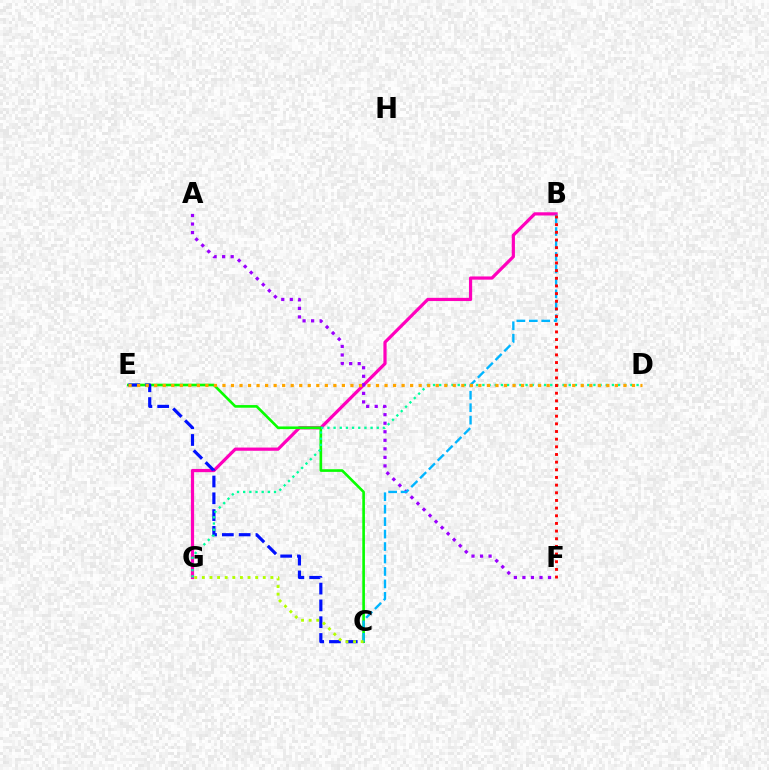{('B', 'G'): [{'color': '#ff00bd', 'line_style': 'solid', 'thickness': 2.31}], ('A', 'F'): [{'color': '#9b00ff', 'line_style': 'dotted', 'thickness': 2.32}], ('C', 'E'): [{'color': '#08ff00', 'line_style': 'solid', 'thickness': 1.91}, {'color': '#0010ff', 'line_style': 'dashed', 'thickness': 2.28}], ('B', 'C'): [{'color': '#00b5ff', 'line_style': 'dashed', 'thickness': 1.69}], ('D', 'G'): [{'color': '#00ff9d', 'line_style': 'dotted', 'thickness': 1.68}], ('D', 'E'): [{'color': '#ffa500', 'line_style': 'dotted', 'thickness': 2.32}], ('C', 'G'): [{'color': '#b3ff00', 'line_style': 'dotted', 'thickness': 2.07}], ('B', 'F'): [{'color': '#ff0000', 'line_style': 'dotted', 'thickness': 2.08}]}